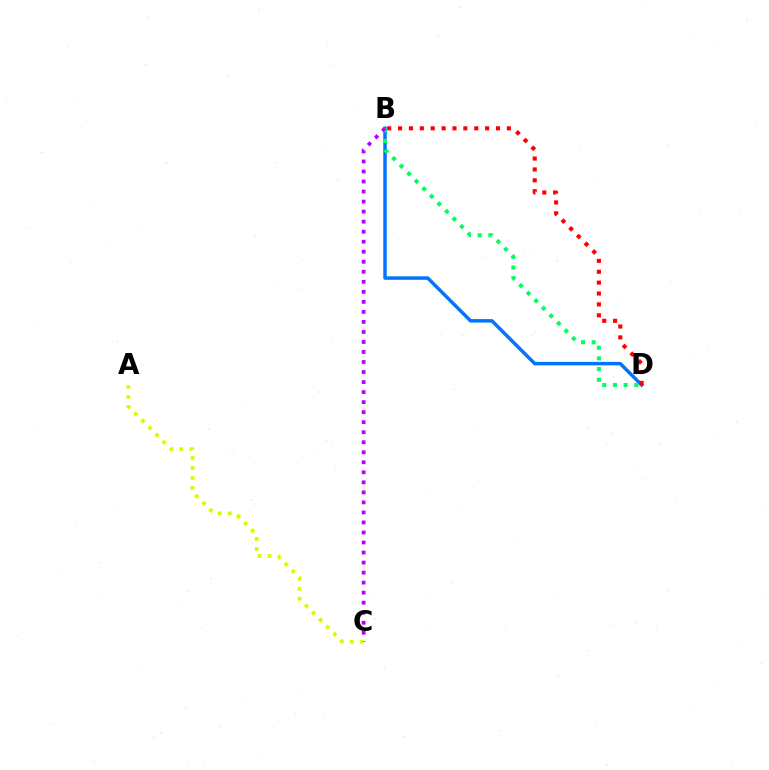{('B', 'D'): [{'color': '#0074ff', 'line_style': 'solid', 'thickness': 2.5}, {'color': '#00ff5c', 'line_style': 'dotted', 'thickness': 2.9}, {'color': '#ff0000', 'line_style': 'dotted', 'thickness': 2.96}], ('B', 'C'): [{'color': '#b900ff', 'line_style': 'dotted', 'thickness': 2.72}], ('A', 'C'): [{'color': '#d1ff00', 'line_style': 'dotted', 'thickness': 2.72}]}